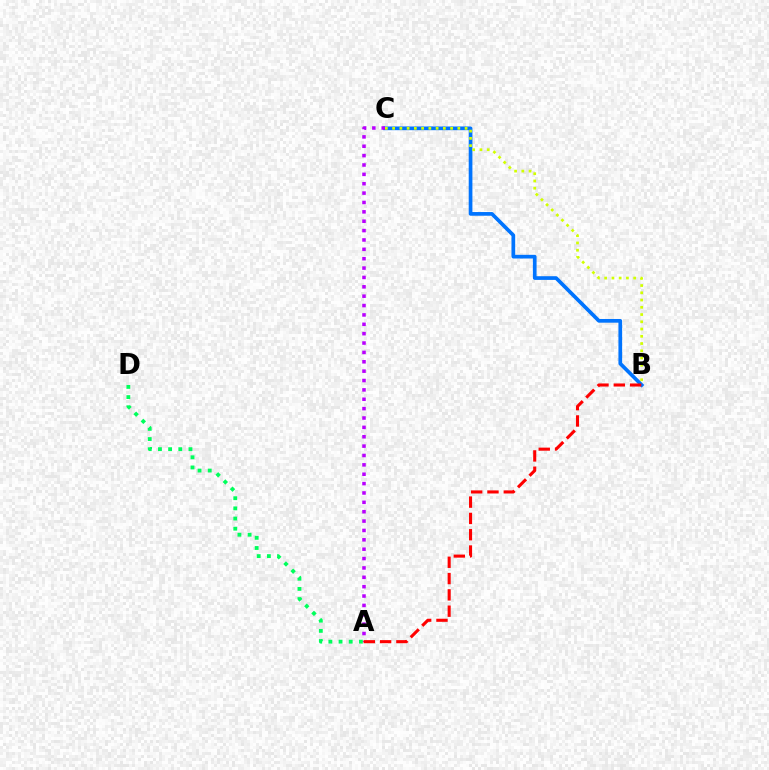{('B', 'C'): [{'color': '#0074ff', 'line_style': 'solid', 'thickness': 2.66}, {'color': '#d1ff00', 'line_style': 'dotted', 'thickness': 1.97}], ('A', 'C'): [{'color': '#b900ff', 'line_style': 'dotted', 'thickness': 2.55}], ('A', 'B'): [{'color': '#ff0000', 'line_style': 'dashed', 'thickness': 2.22}], ('A', 'D'): [{'color': '#00ff5c', 'line_style': 'dotted', 'thickness': 2.76}]}